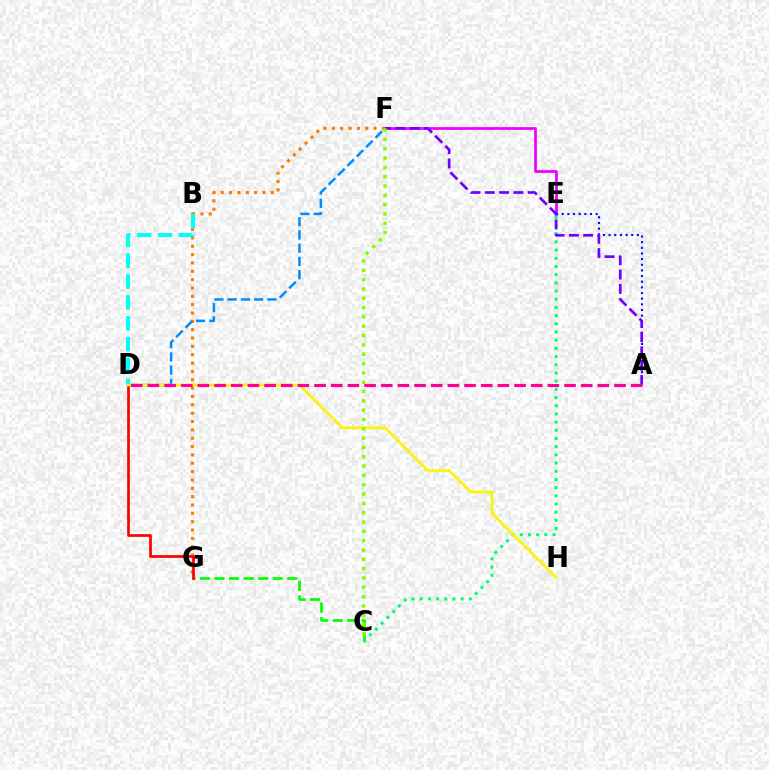{('E', 'F'): [{'color': '#ee00ff', 'line_style': 'solid', 'thickness': 1.97}], ('F', 'G'): [{'color': '#ff7c00', 'line_style': 'dotted', 'thickness': 2.27}], ('A', 'E'): [{'color': '#0010ff', 'line_style': 'dotted', 'thickness': 1.54}], ('B', 'D'): [{'color': '#00fff6', 'line_style': 'dashed', 'thickness': 2.84}], ('C', 'G'): [{'color': '#08ff00', 'line_style': 'dashed', 'thickness': 1.98}], ('C', 'E'): [{'color': '#00ff74', 'line_style': 'dotted', 'thickness': 2.23}], ('D', 'G'): [{'color': '#ff0000', 'line_style': 'solid', 'thickness': 1.96}], ('D', 'F'): [{'color': '#008cff', 'line_style': 'dashed', 'thickness': 1.8}], ('A', 'F'): [{'color': '#7200ff', 'line_style': 'dashed', 'thickness': 1.94}], ('D', 'H'): [{'color': '#fcf500', 'line_style': 'solid', 'thickness': 1.92}], ('C', 'F'): [{'color': '#84ff00', 'line_style': 'dotted', 'thickness': 2.53}], ('A', 'D'): [{'color': '#ff0094', 'line_style': 'dashed', 'thickness': 2.26}]}